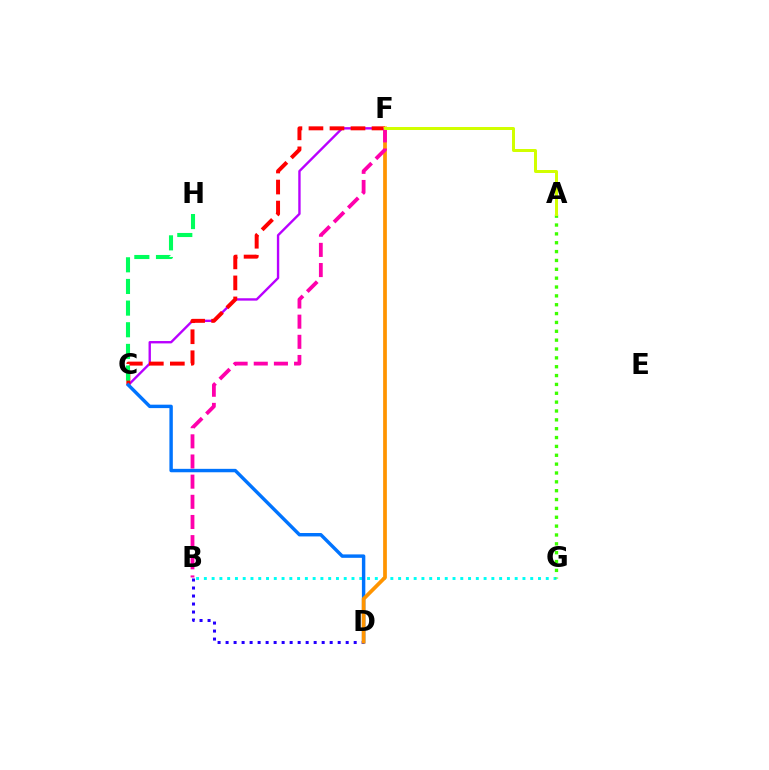{('B', 'G'): [{'color': '#00fff6', 'line_style': 'dotted', 'thickness': 2.11}], ('C', 'F'): [{'color': '#b900ff', 'line_style': 'solid', 'thickness': 1.71}, {'color': '#ff0000', 'line_style': 'dashed', 'thickness': 2.86}], ('B', 'D'): [{'color': '#2500ff', 'line_style': 'dotted', 'thickness': 2.18}], ('A', 'G'): [{'color': '#3dff00', 'line_style': 'dotted', 'thickness': 2.41}], ('C', 'H'): [{'color': '#00ff5c', 'line_style': 'dashed', 'thickness': 2.94}], ('C', 'D'): [{'color': '#0074ff', 'line_style': 'solid', 'thickness': 2.46}], ('D', 'F'): [{'color': '#ff9400', 'line_style': 'solid', 'thickness': 2.69}], ('B', 'F'): [{'color': '#ff00ac', 'line_style': 'dashed', 'thickness': 2.74}], ('A', 'F'): [{'color': '#d1ff00', 'line_style': 'solid', 'thickness': 2.15}]}